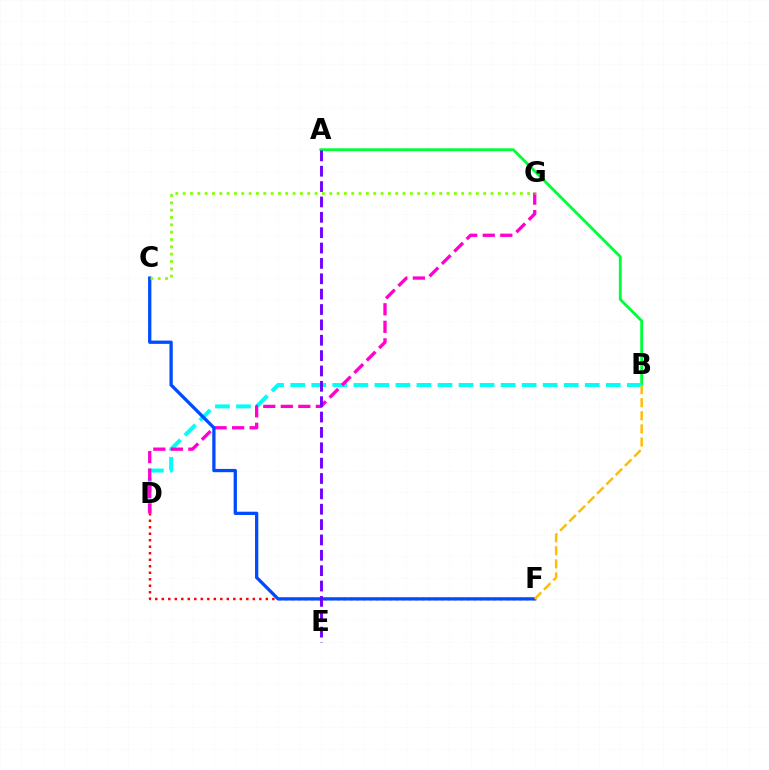{('D', 'F'): [{'color': '#ff0000', 'line_style': 'dotted', 'thickness': 1.77}], ('A', 'B'): [{'color': '#00ff39', 'line_style': 'solid', 'thickness': 2.05}], ('B', 'D'): [{'color': '#00fff6', 'line_style': 'dashed', 'thickness': 2.86}], ('D', 'G'): [{'color': '#ff00cf', 'line_style': 'dashed', 'thickness': 2.38}], ('C', 'F'): [{'color': '#004bff', 'line_style': 'solid', 'thickness': 2.36}], ('A', 'E'): [{'color': '#7200ff', 'line_style': 'dashed', 'thickness': 2.09}], ('C', 'G'): [{'color': '#84ff00', 'line_style': 'dotted', 'thickness': 1.99}], ('B', 'F'): [{'color': '#ffbd00', 'line_style': 'dashed', 'thickness': 1.78}]}